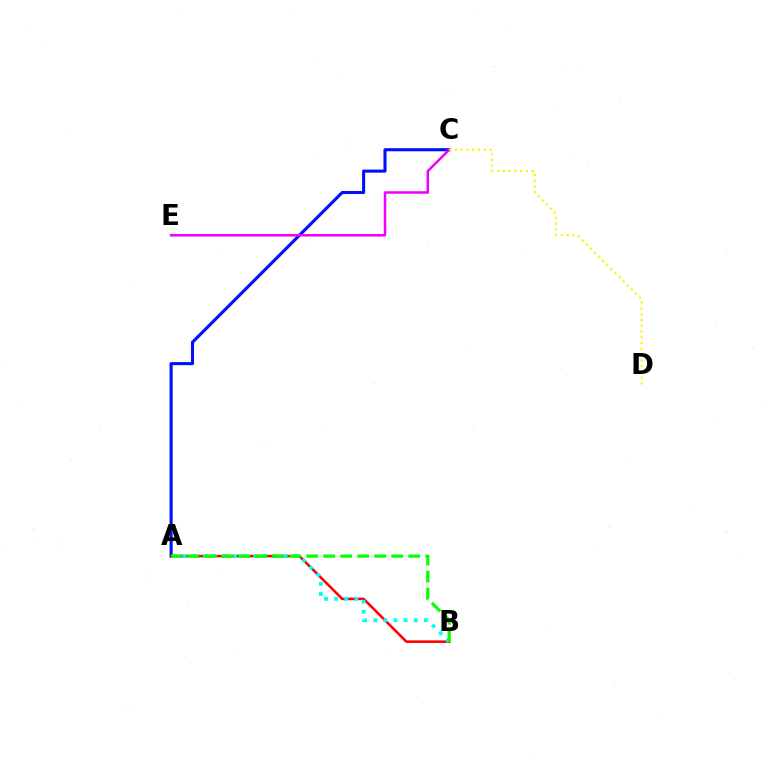{('A', 'C'): [{'color': '#0010ff', 'line_style': 'solid', 'thickness': 2.22}], ('C', 'E'): [{'color': '#ee00ff', 'line_style': 'solid', 'thickness': 1.81}], ('C', 'D'): [{'color': '#fcf500', 'line_style': 'dotted', 'thickness': 1.57}], ('A', 'B'): [{'color': '#ff0000', 'line_style': 'solid', 'thickness': 1.84}, {'color': '#00fff6', 'line_style': 'dotted', 'thickness': 2.74}, {'color': '#08ff00', 'line_style': 'dashed', 'thickness': 2.31}]}